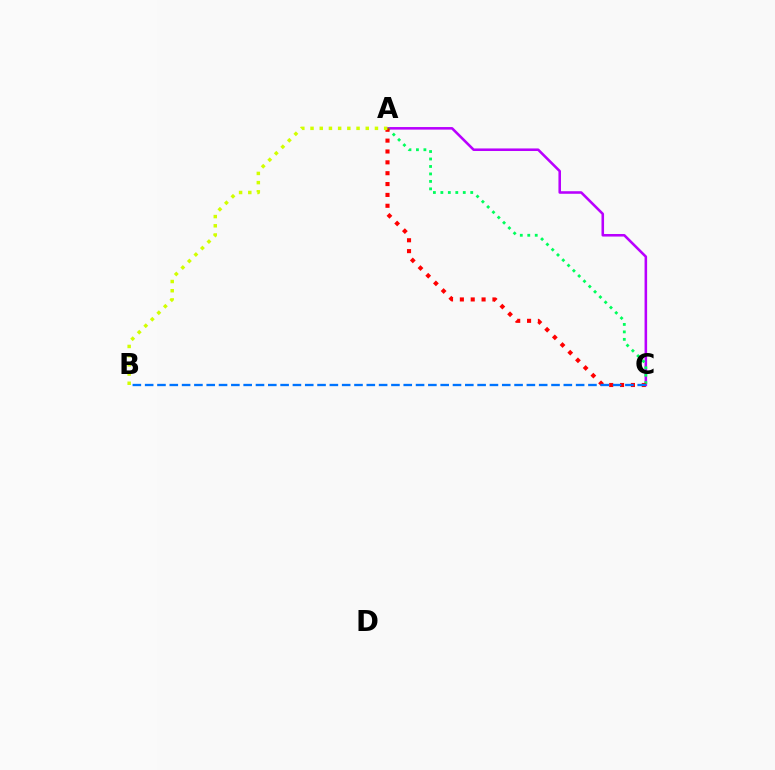{('A', 'C'): [{'color': '#b900ff', 'line_style': 'solid', 'thickness': 1.85}, {'color': '#00ff5c', 'line_style': 'dotted', 'thickness': 2.03}, {'color': '#ff0000', 'line_style': 'dotted', 'thickness': 2.95}], ('A', 'B'): [{'color': '#d1ff00', 'line_style': 'dotted', 'thickness': 2.5}], ('B', 'C'): [{'color': '#0074ff', 'line_style': 'dashed', 'thickness': 1.67}]}